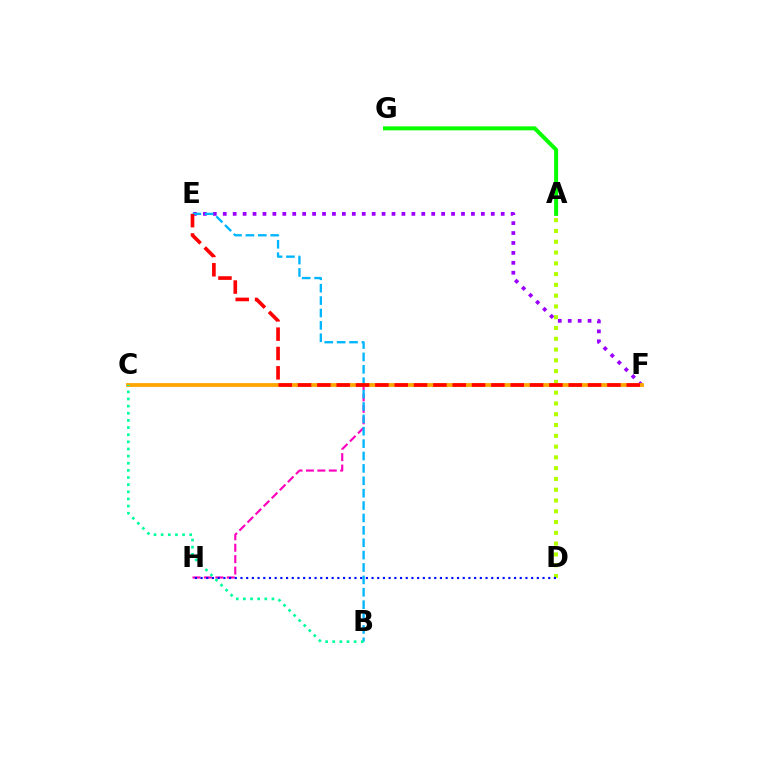{('E', 'F'): [{'color': '#9b00ff', 'line_style': 'dotted', 'thickness': 2.7}, {'color': '#ff0000', 'line_style': 'dashed', 'thickness': 2.63}], ('A', 'D'): [{'color': '#b3ff00', 'line_style': 'dotted', 'thickness': 2.93}], ('F', 'H'): [{'color': '#ff00bd', 'line_style': 'dashed', 'thickness': 1.55}], ('A', 'G'): [{'color': '#08ff00', 'line_style': 'solid', 'thickness': 2.87}], ('B', 'E'): [{'color': '#00b5ff', 'line_style': 'dashed', 'thickness': 1.68}], ('C', 'F'): [{'color': '#ffa500', 'line_style': 'solid', 'thickness': 2.73}], ('D', 'H'): [{'color': '#0010ff', 'line_style': 'dotted', 'thickness': 1.55}], ('B', 'C'): [{'color': '#00ff9d', 'line_style': 'dotted', 'thickness': 1.94}]}